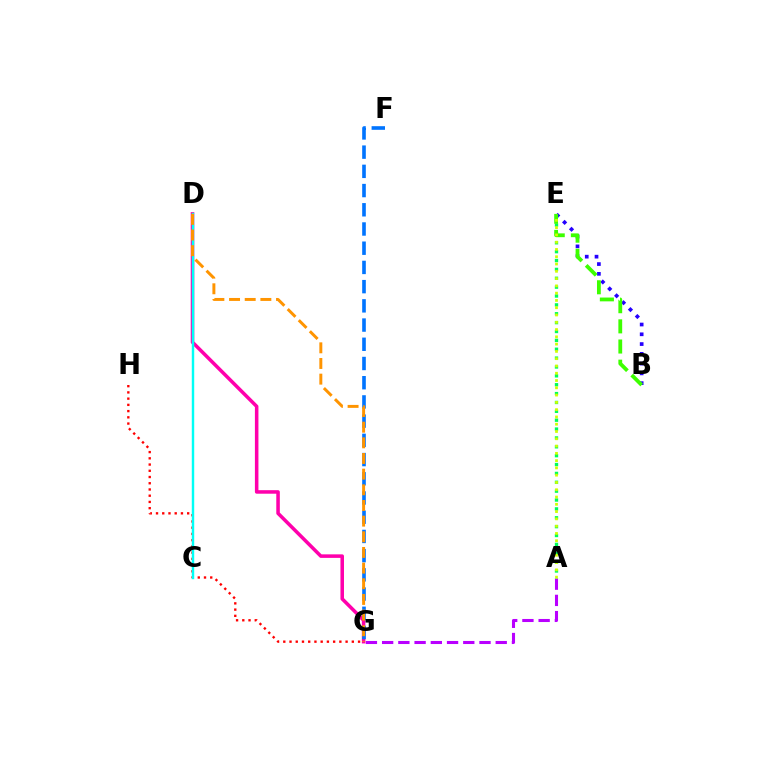{('G', 'H'): [{'color': '#ff0000', 'line_style': 'dotted', 'thickness': 1.69}], ('A', 'G'): [{'color': '#b900ff', 'line_style': 'dashed', 'thickness': 2.2}], ('B', 'E'): [{'color': '#2500ff', 'line_style': 'dotted', 'thickness': 2.66}, {'color': '#3dff00', 'line_style': 'dashed', 'thickness': 2.74}], ('D', 'G'): [{'color': '#ff00ac', 'line_style': 'solid', 'thickness': 2.55}, {'color': '#ff9400', 'line_style': 'dashed', 'thickness': 2.13}], ('F', 'G'): [{'color': '#0074ff', 'line_style': 'dashed', 'thickness': 2.61}], ('A', 'E'): [{'color': '#00ff5c', 'line_style': 'dotted', 'thickness': 2.41}, {'color': '#d1ff00', 'line_style': 'dotted', 'thickness': 1.98}], ('C', 'D'): [{'color': '#00fff6', 'line_style': 'solid', 'thickness': 1.75}]}